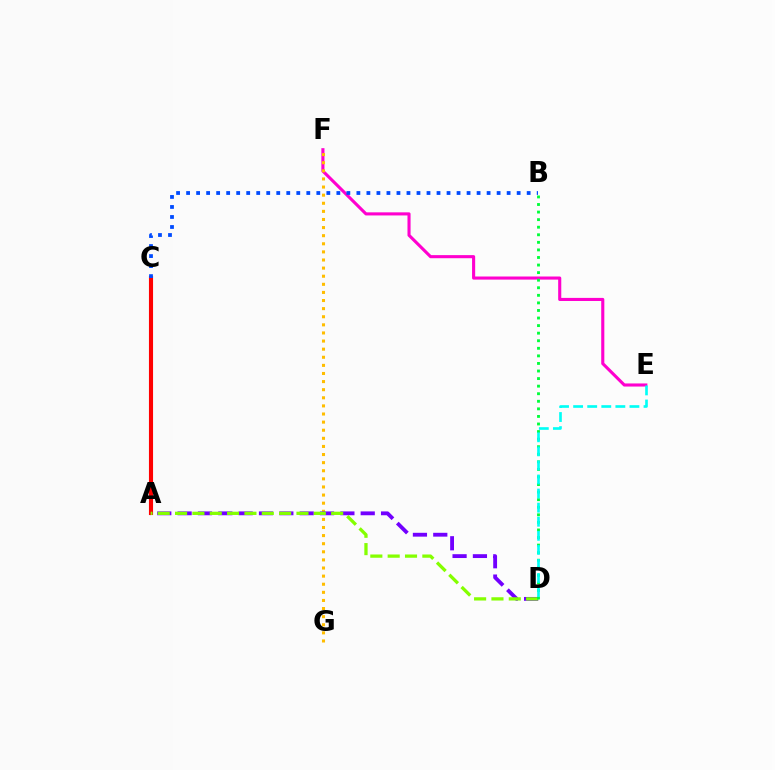{('E', 'F'): [{'color': '#ff00cf', 'line_style': 'solid', 'thickness': 2.23}], ('F', 'G'): [{'color': '#ffbd00', 'line_style': 'dotted', 'thickness': 2.2}], ('A', 'D'): [{'color': '#7200ff', 'line_style': 'dashed', 'thickness': 2.76}, {'color': '#84ff00', 'line_style': 'dashed', 'thickness': 2.36}], ('A', 'C'): [{'color': '#ff0000', 'line_style': 'solid', 'thickness': 2.96}], ('B', 'D'): [{'color': '#00ff39', 'line_style': 'dotted', 'thickness': 2.06}], ('B', 'C'): [{'color': '#004bff', 'line_style': 'dotted', 'thickness': 2.72}], ('D', 'E'): [{'color': '#00fff6', 'line_style': 'dashed', 'thickness': 1.91}]}